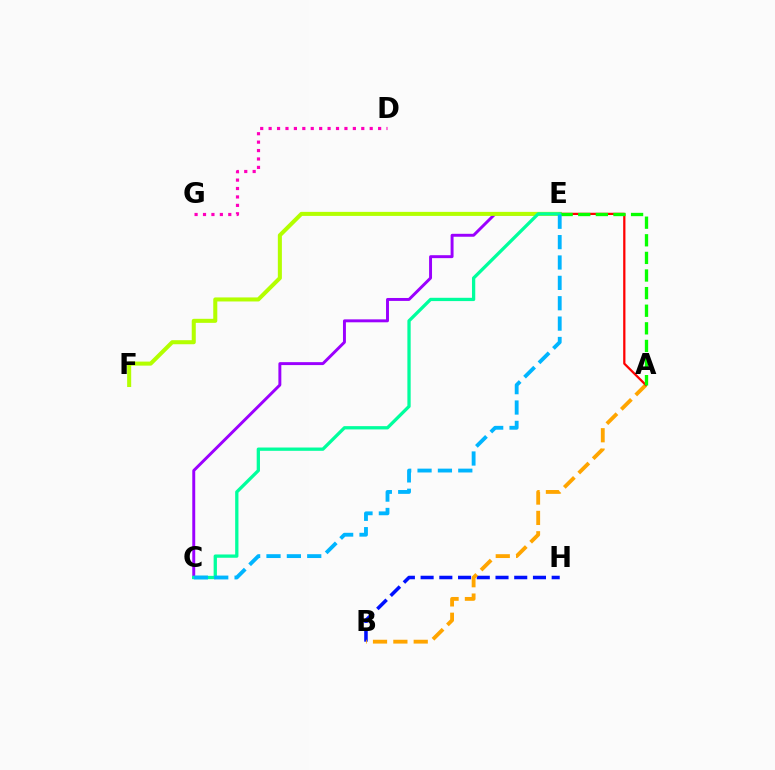{('B', 'H'): [{'color': '#0010ff', 'line_style': 'dashed', 'thickness': 2.54}], ('A', 'B'): [{'color': '#ffa500', 'line_style': 'dashed', 'thickness': 2.76}], ('D', 'G'): [{'color': '#ff00bd', 'line_style': 'dotted', 'thickness': 2.29}], ('C', 'E'): [{'color': '#9b00ff', 'line_style': 'solid', 'thickness': 2.11}, {'color': '#00ff9d', 'line_style': 'solid', 'thickness': 2.37}, {'color': '#00b5ff', 'line_style': 'dashed', 'thickness': 2.77}], ('E', 'F'): [{'color': '#b3ff00', 'line_style': 'solid', 'thickness': 2.91}], ('A', 'E'): [{'color': '#ff0000', 'line_style': 'solid', 'thickness': 1.62}, {'color': '#08ff00', 'line_style': 'dashed', 'thickness': 2.39}]}